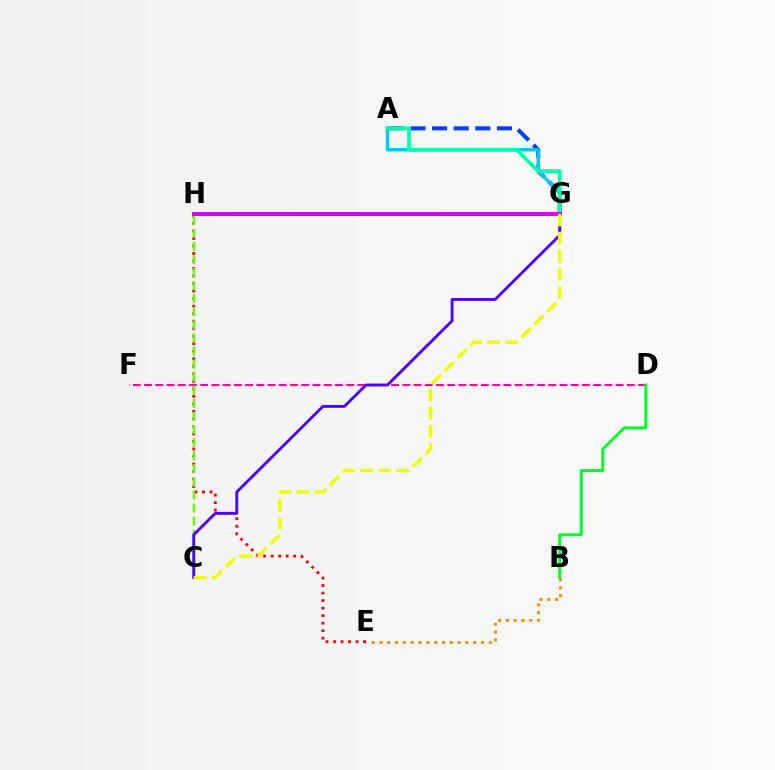{('E', 'H'): [{'color': '#ff0000', 'line_style': 'dotted', 'thickness': 2.04}], ('A', 'G'): [{'color': '#003fff', 'line_style': 'dashed', 'thickness': 2.94}, {'color': '#00c7ff', 'line_style': 'solid', 'thickness': 2.45}, {'color': '#00ffaf', 'line_style': 'solid', 'thickness': 2.72}], ('D', 'F'): [{'color': '#ff00a0', 'line_style': 'dashed', 'thickness': 1.53}], ('C', 'H'): [{'color': '#66ff00', 'line_style': 'dashed', 'thickness': 1.78}], ('C', 'G'): [{'color': '#4f00ff', 'line_style': 'solid', 'thickness': 2.07}, {'color': '#eeff00', 'line_style': 'dashed', 'thickness': 2.46}], ('G', 'H'): [{'color': '#d600ff', 'line_style': 'solid', 'thickness': 2.9}], ('B', 'E'): [{'color': '#ff8800', 'line_style': 'dotted', 'thickness': 2.12}], ('B', 'D'): [{'color': '#00ff27', 'line_style': 'solid', 'thickness': 2.13}]}